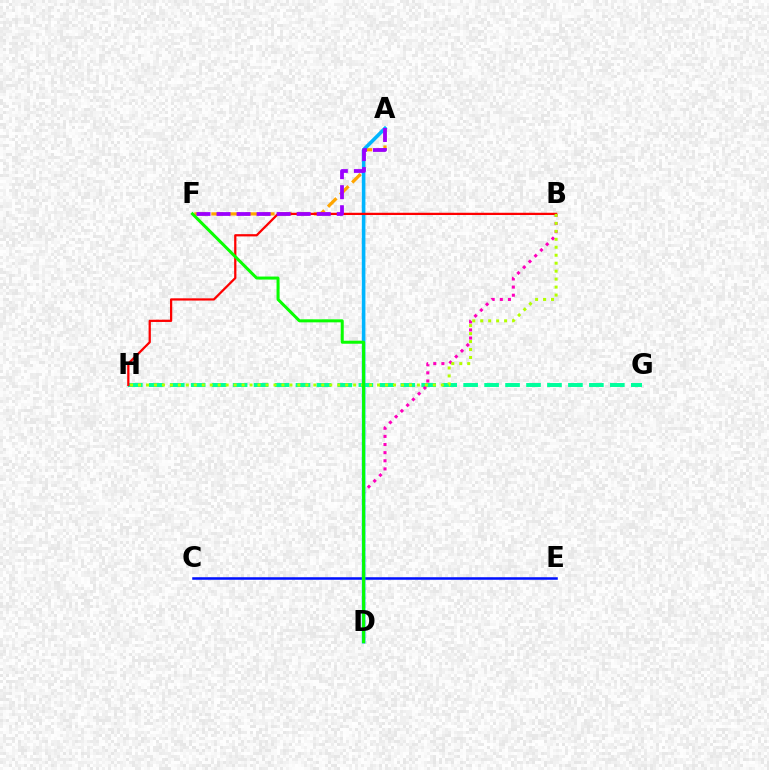{('C', 'E'): [{'color': '#0010ff', 'line_style': 'solid', 'thickness': 1.83}], ('A', 'F'): [{'color': '#ffa500', 'line_style': 'dashed', 'thickness': 2.32}, {'color': '#9b00ff', 'line_style': 'dashed', 'thickness': 2.72}], ('G', 'H'): [{'color': '#00ff9d', 'line_style': 'dashed', 'thickness': 2.85}], ('B', 'D'): [{'color': '#ff00bd', 'line_style': 'dotted', 'thickness': 2.21}], ('A', 'D'): [{'color': '#00b5ff', 'line_style': 'solid', 'thickness': 2.58}], ('B', 'H'): [{'color': '#ff0000', 'line_style': 'solid', 'thickness': 1.62}, {'color': '#b3ff00', 'line_style': 'dotted', 'thickness': 2.16}], ('D', 'F'): [{'color': '#08ff00', 'line_style': 'solid', 'thickness': 2.17}]}